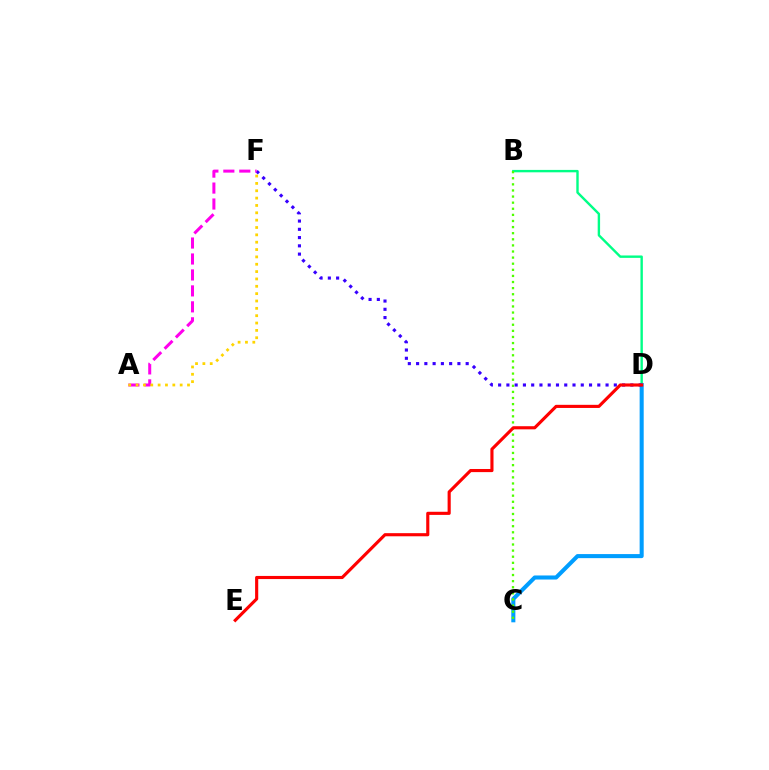{('B', 'D'): [{'color': '#00ff86', 'line_style': 'solid', 'thickness': 1.73}], ('C', 'D'): [{'color': '#009eff', 'line_style': 'solid', 'thickness': 2.92}], ('B', 'C'): [{'color': '#4fff00', 'line_style': 'dotted', 'thickness': 1.66}], ('D', 'F'): [{'color': '#3700ff', 'line_style': 'dotted', 'thickness': 2.25}], ('D', 'E'): [{'color': '#ff0000', 'line_style': 'solid', 'thickness': 2.25}], ('A', 'F'): [{'color': '#ff00ed', 'line_style': 'dashed', 'thickness': 2.17}, {'color': '#ffd500', 'line_style': 'dotted', 'thickness': 2.0}]}